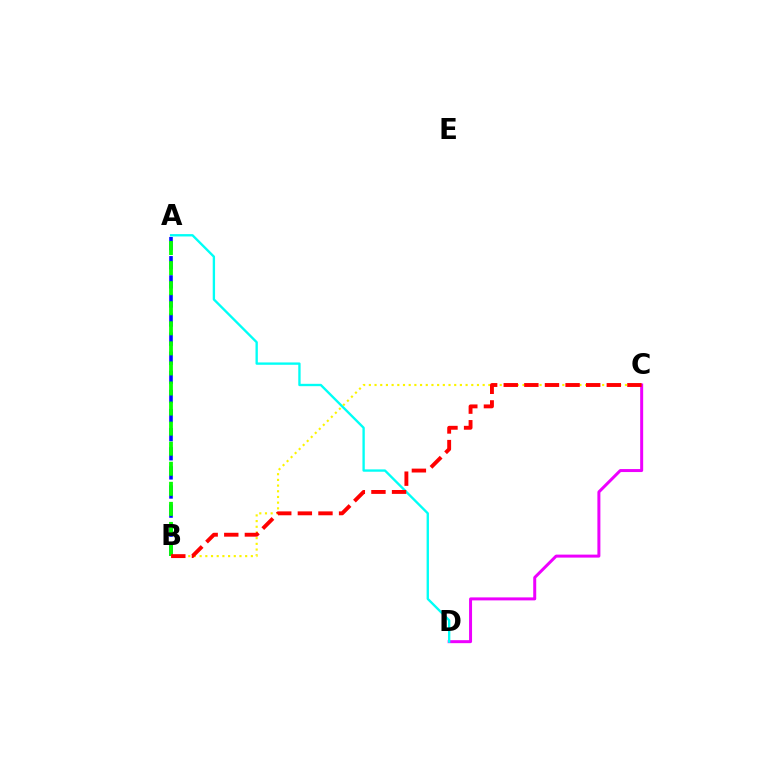{('C', 'D'): [{'color': '#ee00ff', 'line_style': 'solid', 'thickness': 2.15}], ('A', 'B'): [{'color': '#0010ff', 'line_style': 'dashed', 'thickness': 2.6}, {'color': '#08ff00', 'line_style': 'dashed', 'thickness': 2.73}], ('A', 'D'): [{'color': '#00fff6', 'line_style': 'solid', 'thickness': 1.69}], ('B', 'C'): [{'color': '#fcf500', 'line_style': 'dotted', 'thickness': 1.55}, {'color': '#ff0000', 'line_style': 'dashed', 'thickness': 2.8}]}